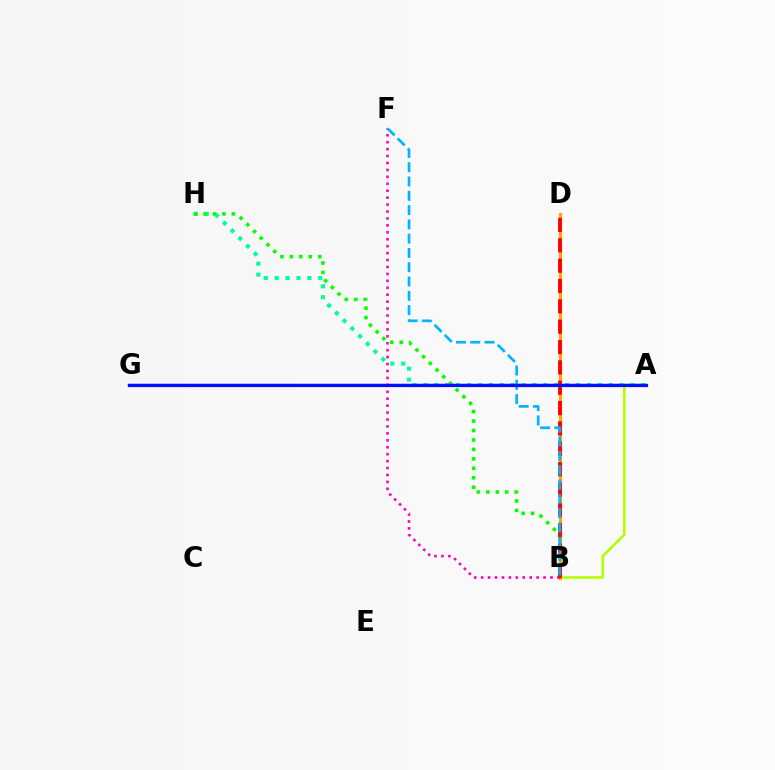{('A', 'B'): [{'color': '#b3ff00', 'line_style': 'solid', 'thickness': 1.87}], ('A', 'H'): [{'color': '#00ff9d', 'line_style': 'dotted', 'thickness': 2.96}], ('B', 'D'): [{'color': '#ffa500', 'line_style': 'solid', 'thickness': 2.32}, {'color': '#ff0000', 'line_style': 'dashed', 'thickness': 2.76}], ('B', 'F'): [{'color': '#ff00bd', 'line_style': 'dotted', 'thickness': 1.88}, {'color': '#00b5ff', 'line_style': 'dashed', 'thickness': 1.94}], ('B', 'H'): [{'color': '#08ff00', 'line_style': 'dotted', 'thickness': 2.57}], ('A', 'G'): [{'color': '#9b00ff', 'line_style': 'solid', 'thickness': 1.74}, {'color': '#0010ff', 'line_style': 'solid', 'thickness': 2.3}]}